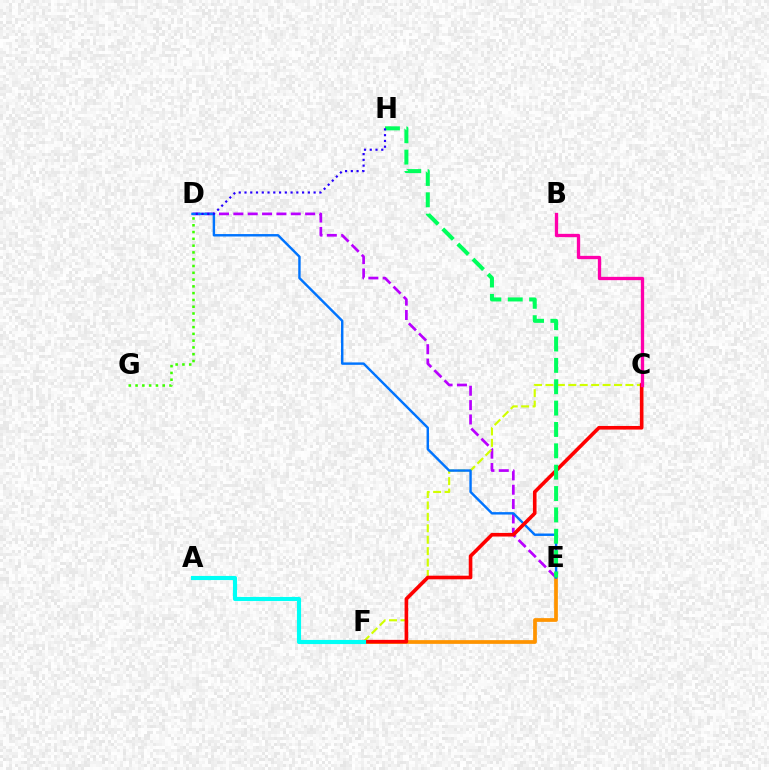{('E', 'F'): [{'color': '#ff9400', 'line_style': 'solid', 'thickness': 2.69}], ('D', 'E'): [{'color': '#b900ff', 'line_style': 'dashed', 'thickness': 1.95}, {'color': '#0074ff', 'line_style': 'solid', 'thickness': 1.75}], ('C', 'F'): [{'color': '#d1ff00', 'line_style': 'dashed', 'thickness': 1.55}, {'color': '#ff0000', 'line_style': 'solid', 'thickness': 2.61}], ('E', 'H'): [{'color': '#00ff5c', 'line_style': 'dashed', 'thickness': 2.9}], ('A', 'F'): [{'color': '#00fff6', 'line_style': 'solid', 'thickness': 2.97}], ('D', 'H'): [{'color': '#2500ff', 'line_style': 'dotted', 'thickness': 1.56}], ('B', 'C'): [{'color': '#ff00ac', 'line_style': 'solid', 'thickness': 2.38}], ('D', 'G'): [{'color': '#3dff00', 'line_style': 'dotted', 'thickness': 1.84}]}